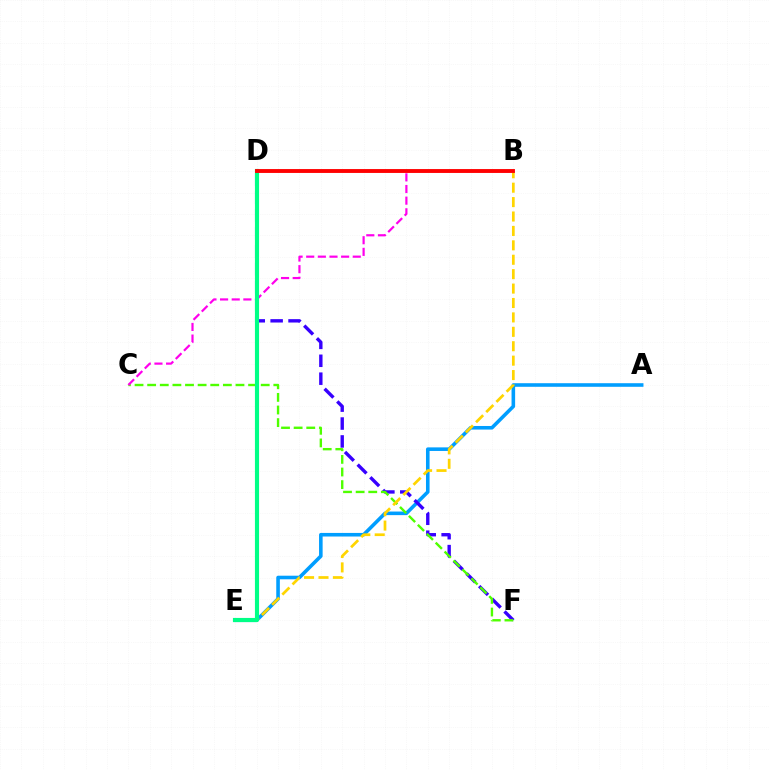{('A', 'E'): [{'color': '#009eff', 'line_style': 'solid', 'thickness': 2.58}], ('D', 'F'): [{'color': '#3700ff', 'line_style': 'dashed', 'thickness': 2.43}], ('C', 'F'): [{'color': '#4fff00', 'line_style': 'dashed', 'thickness': 1.71}], ('B', 'C'): [{'color': '#ff00ed', 'line_style': 'dashed', 'thickness': 1.58}], ('B', 'E'): [{'color': '#ffd500', 'line_style': 'dashed', 'thickness': 1.96}], ('D', 'E'): [{'color': '#00ff86', 'line_style': 'solid', 'thickness': 2.97}], ('B', 'D'): [{'color': '#ff0000', 'line_style': 'solid', 'thickness': 2.79}]}